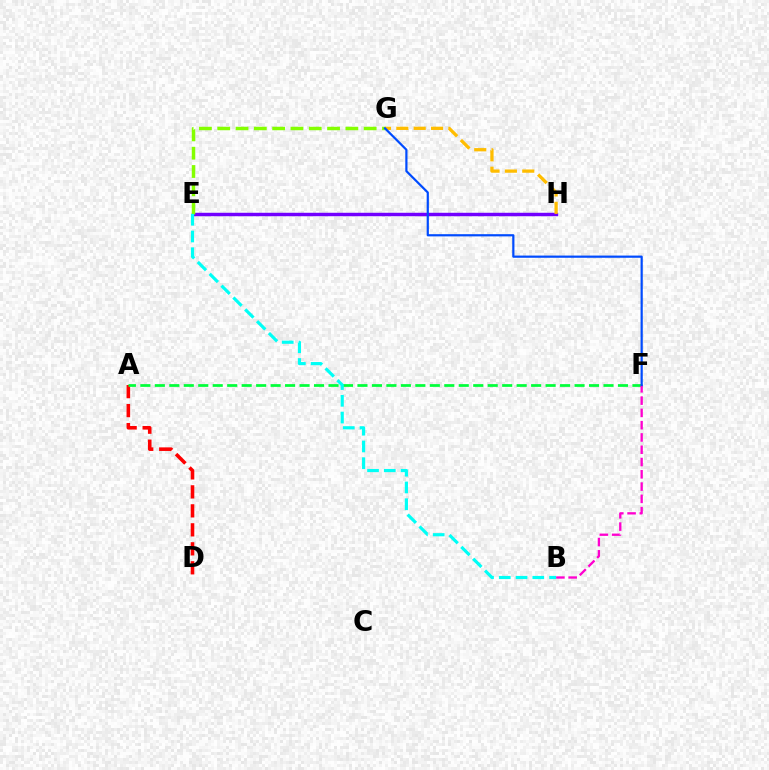{('E', 'H'): [{'color': '#7200ff', 'line_style': 'solid', 'thickness': 2.48}], ('A', 'D'): [{'color': '#ff0000', 'line_style': 'dashed', 'thickness': 2.58}], ('A', 'F'): [{'color': '#00ff39', 'line_style': 'dashed', 'thickness': 1.97}], ('G', 'H'): [{'color': '#ffbd00', 'line_style': 'dashed', 'thickness': 2.36}], ('B', 'F'): [{'color': '#ff00cf', 'line_style': 'dashed', 'thickness': 1.67}], ('E', 'G'): [{'color': '#84ff00', 'line_style': 'dashed', 'thickness': 2.49}], ('F', 'G'): [{'color': '#004bff', 'line_style': 'solid', 'thickness': 1.59}], ('B', 'E'): [{'color': '#00fff6', 'line_style': 'dashed', 'thickness': 2.28}]}